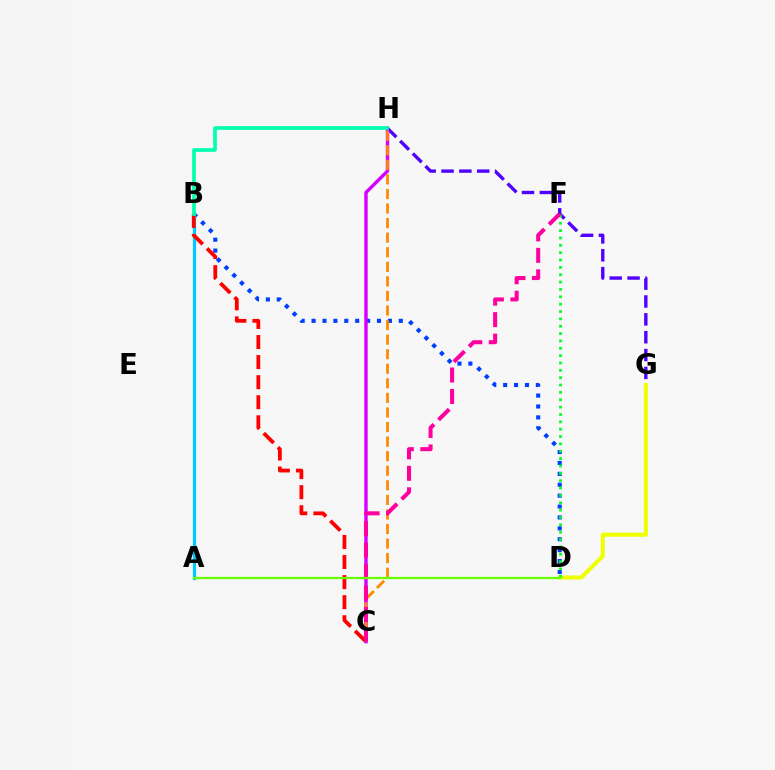{('B', 'D'): [{'color': '#003fff', 'line_style': 'dotted', 'thickness': 2.96}], ('G', 'H'): [{'color': '#4f00ff', 'line_style': 'dashed', 'thickness': 2.43}], ('D', 'G'): [{'color': '#eeff00', 'line_style': 'solid', 'thickness': 2.92}], ('A', 'B'): [{'color': '#00c7ff', 'line_style': 'solid', 'thickness': 2.32}], ('D', 'F'): [{'color': '#00ff27', 'line_style': 'dotted', 'thickness': 2.0}], ('C', 'H'): [{'color': '#d600ff', 'line_style': 'solid', 'thickness': 2.46}, {'color': '#ff8800', 'line_style': 'dashed', 'thickness': 1.98}], ('B', 'C'): [{'color': '#ff0000', 'line_style': 'dashed', 'thickness': 2.73}], ('C', 'F'): [{'color': '#ff00a0', 'line_style': 'dashed', 'thickness': 2.92}], ('A', 'D'): [{'color': '#66ff00', 'line_style': 'solid', 'thickness': 1.61}], ('B', 'H'): [{'color': '#00ffaf', 'line_style': 'solid', 'thickness': 2.64}]}